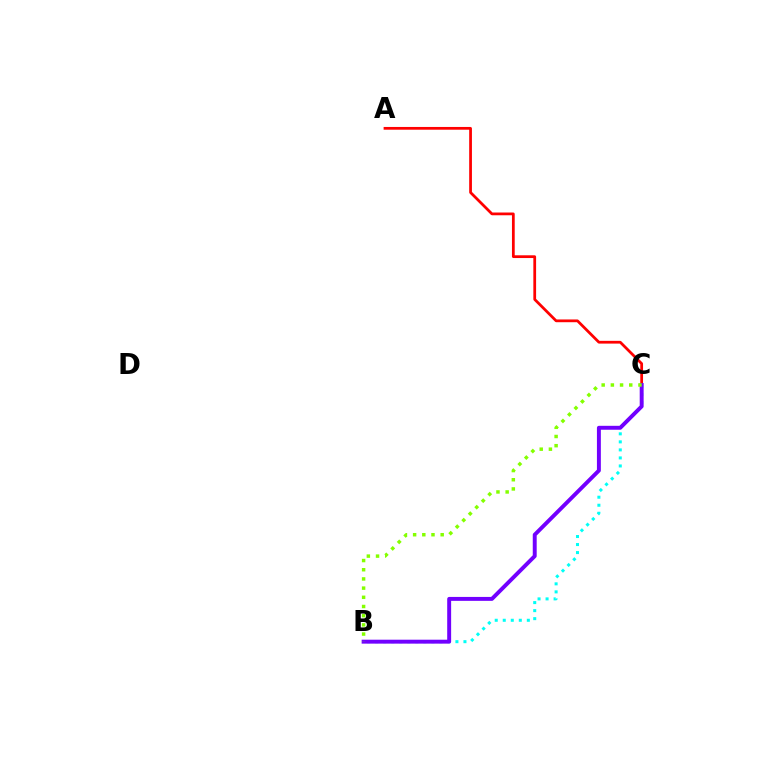{('B', 'C'): [{'color': '#00fff6', 'line_style': 'dotted', 'thickness': 2.18}, {'color': '#7200ff', 'line_style': 'solid', 'thickness': 2.83}, {'color': '#84ff00', 'line_style': 'dotted', 'thickness': 2.5}], ('A', 'C'): [{'color': '#ff0000', 'line_style': 'solid', 'thickness': 1.98}]}